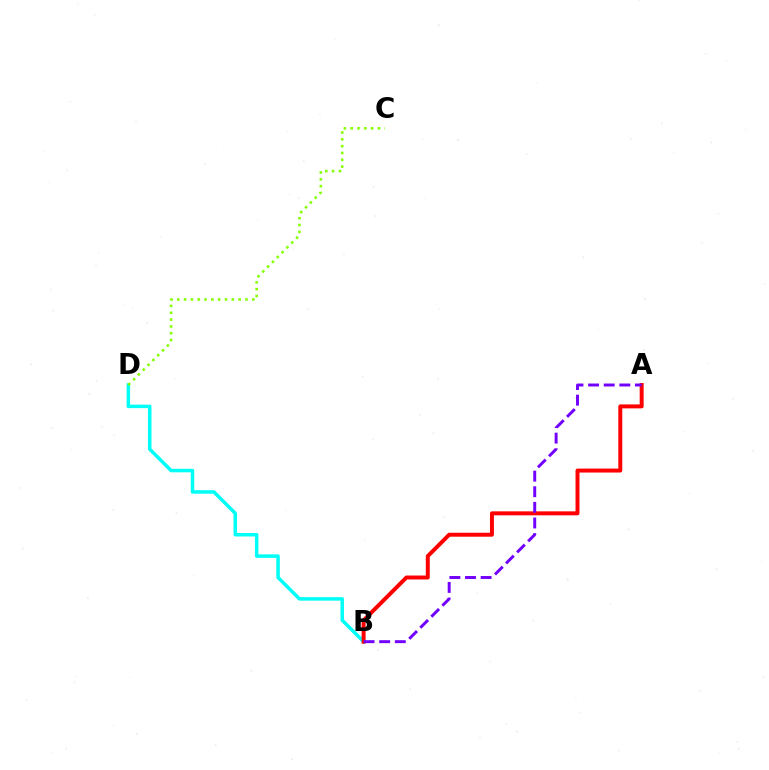{('B', 'D'): [{'color': '#00fff6', 'line_style': 'solid', 'thickness': 2.52}], ('A', 'B'): [{'color': '#ff0000', 'line_style': 'solid', 'thickness': 2.85}, {'color': '#7200ff', 'line_style': 'dashed', 'thickness': 2.12}], ('C', 'D'): [{'color': '#84ff00', 'line_style': 'dotted', 'thickness': 1.85}]}